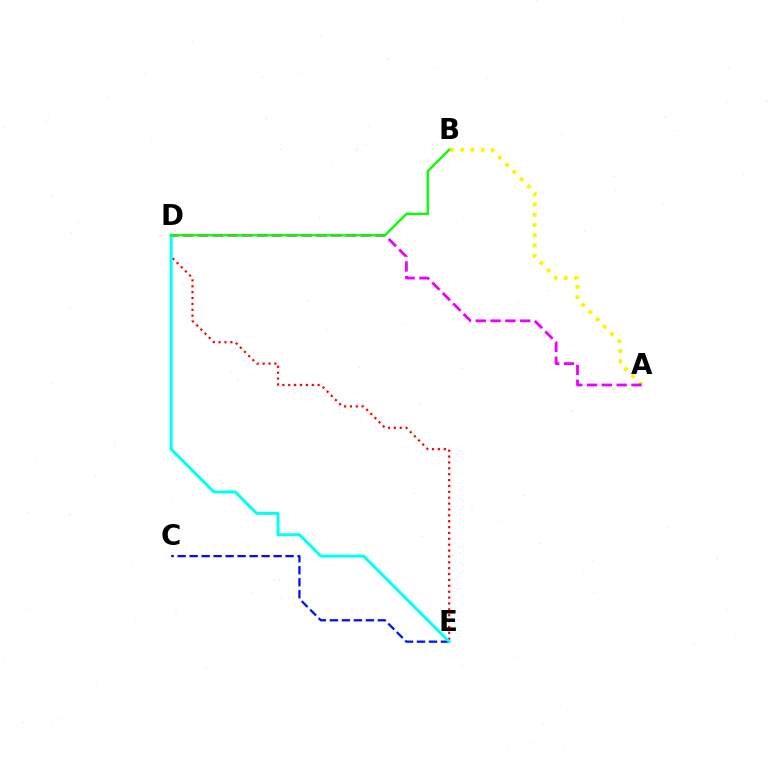{('C', 'E'): [{'color': '#0010ff', 'line_style': 'dashed', 'thickness': 1.63}], ('A', 'B'): [{'color': '#fcf500', 'line_style': 'dotted', 'thickness': 2.78}], ('D', 'E'): [{'color': '#ff0000', 'line_style': 'dotted', 'thickness': 1.6}, {'color': '#00fff6', 'line_style': 'solid', 'thickness': 2.14}], ('A', 'D'): [{'color': '#ee00ff', 'line_style': 'dashed', 'thickness': 2.01}], ('B', 'D'): [{'color': '#08ff00', 'line_style': 'solid', 'thickness': 1.68}]}